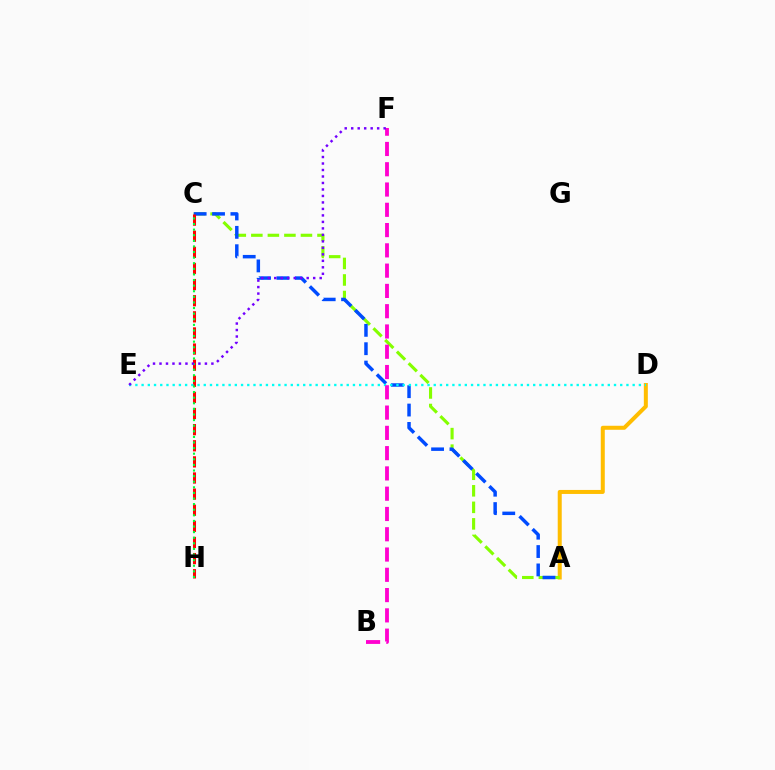{('A', 'D'): [{'color': '#ffbd00', 'line_style': 'solid', 'thickness': 2.88}], ('A', 'C'): [{'color': '#84ff00', 'line_style': 'dashed', 'thickness': 2.25}, {'color': '#004bff', 'line_style': 'dashed', 'thickness': 2.49}], ('C', 'H'): [{'color': '#ff0000', 'line_style': 'dashed', 'thickness': 2.19}, {'color': '#00ff39', 'line_style': 'dotted', 'thickness': 1.52}], ('D', 'E'): [{'color': '#00fff6', 'line_style': 'dotted', 'thickness': 1.69}], ('B', 'F'): [{'color': '#ff00cf', 'line_style': 'dashed', 'thickness': 2.75}], ('E', 'F'): [{'color': '#7200ff', 'line_style': 'dotted', 'thickness': 1.76}]}